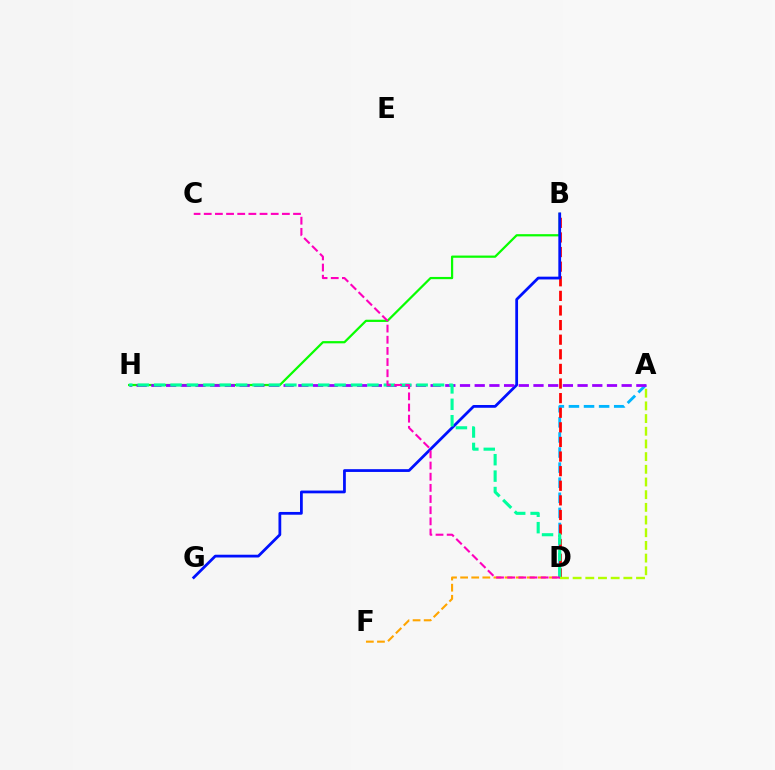{('D', 'F'): [{'color': '#ffa500', 'line_style': 'dashed', 'thickness': 1.51}], ('B', 'H'): [{'color': '#08ff00', 'line_style': 'solid', 'thickness': 1.61}], ('A', 'D'): [{'color': '#00b5ff', 'line_style': 'dashed', 'thickness': 2.05}, {'color': '#b3ff00', 'line_style': 'dashed', 'thickness': 1.72}], ('B', 'D'): [{'color': '#ff0000', 'line_style': 'dashed', 'thickness': 1.98}], ('B', 'G'): [{'color': '#0010ff', 'line_style': 'solid', 'thickness': 1.99}], ('A', 'H'): [{'color': '#9b00ff', 'line_style': 'dashed', 'thickness': 2.0}], ('D', 'H'): [{'color': '#00ff9d', 'line_style': 'dashed', 'thickness': 2.23}], ('C', 'D'): [{'color': '#ff00bd', 'line_style': 'dashed', 'thickness': 1.52}]}